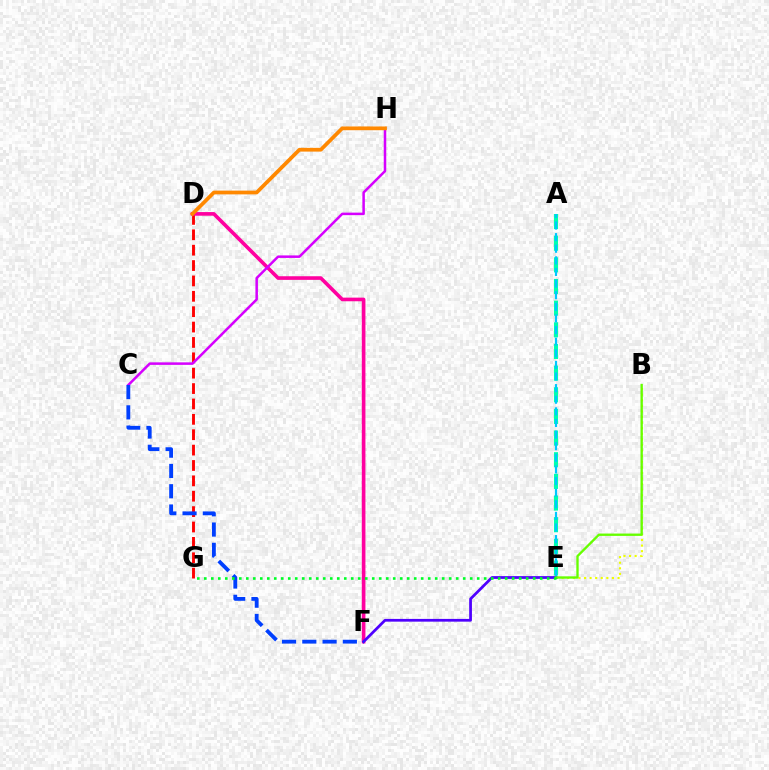{('D', 'G'): [{'color': '#ff0000', 'line_style': 'dashed', 'thickness': 2.09}], ('A', 'E'): [{'color': '#00ffaf', 'line_style': 'dashed', 'thickness': 2.94}, {'color': '#00c7ff', 'line_style': 'dashed', 'thickness': 1.58}], ('B', 'E'): [{'color': '#eeff00', 'line_style': 'dotted', 'thickness': 1.52}, {'color': '#66ff00', 'line_style': 'solid', 'thickness': 1.69}], ('D', 'F'): [{'color': '#ff00a0', 'line_style': 'solid', 'thickness': 2.61}], ('C', 'H'): [{'color': '#d600ff', 'line_style': 'solid', 'thickness': 1.81}], ('E', 'F'): [{'color': '#4f00ff', 'line_style': 'solid', 'thickness': 1.98}], ('C', 'F'): [{'color': '#003fff', 'line_style': 'dashed', 'thickness': 2.75}], ('D', 'H'): [{'color': '#ff8800', 'line_style': 'solid', 'thickness': 2.71}], ('E', 'G'): [{'color': '#00ff27', 'line_style': 'dotted', 'thickness': 1.9}]}